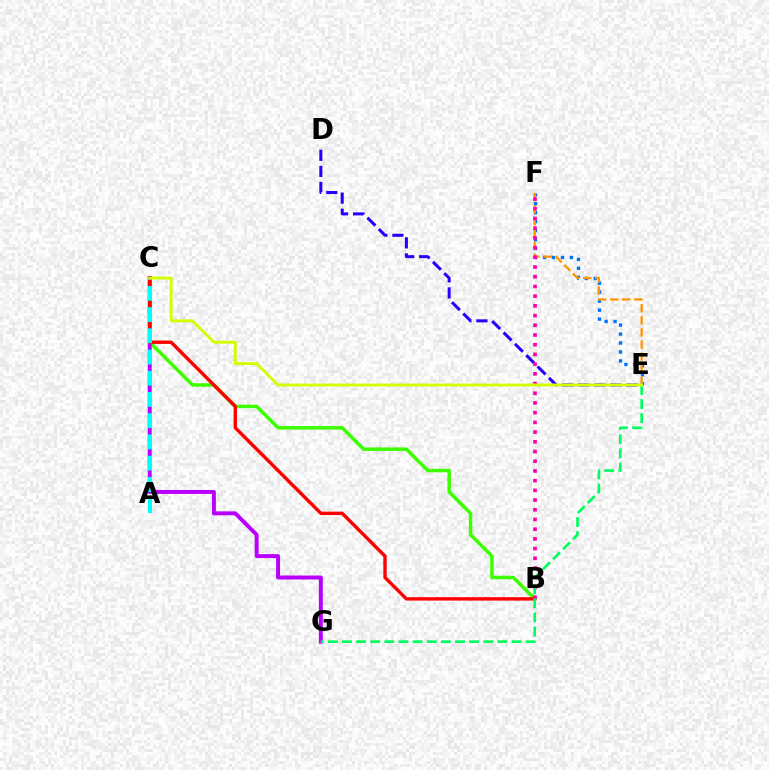{('B', 'C'): [{'color': '#3dff00', 'line_style': 'solid', 'thickness': 2.53}, {'color': '#ff0000', 'line_style': 'solid', 'thickness': 2.44}], ('C', 'G'): [{'color': '#b900ff', 'line_style': 'solid', 'thickness': 2.85}], ('E', 'F'): [{'color': '#0074ff', 'line_style': 'dotted', 'thickness': 2.44}, {'color': '#ff9400', 'line_style': 'dashed', 'thickness': 1.64}], ('D', 'E'): [{'color': '#2500ff', 'line_style': 'dashed', 'thickness': 2.18}], ('A', 'C'): [{'color': '#00fff6', 'line_style': 'dashed', 'thickness': 2.88}], ('B', 'F'): [{'color': '#ff00ac', 'line_style': 'dotted', 'thickness': 2.64}], ('E', 'G'): [{'color': '#00ff5c', 'line_style': 'dashed', 'thickness': 1.92}], ('C', 'E'): [{'color': '#d1ff00', 'line_style': 'solid', 'thickness': 2.07}]}